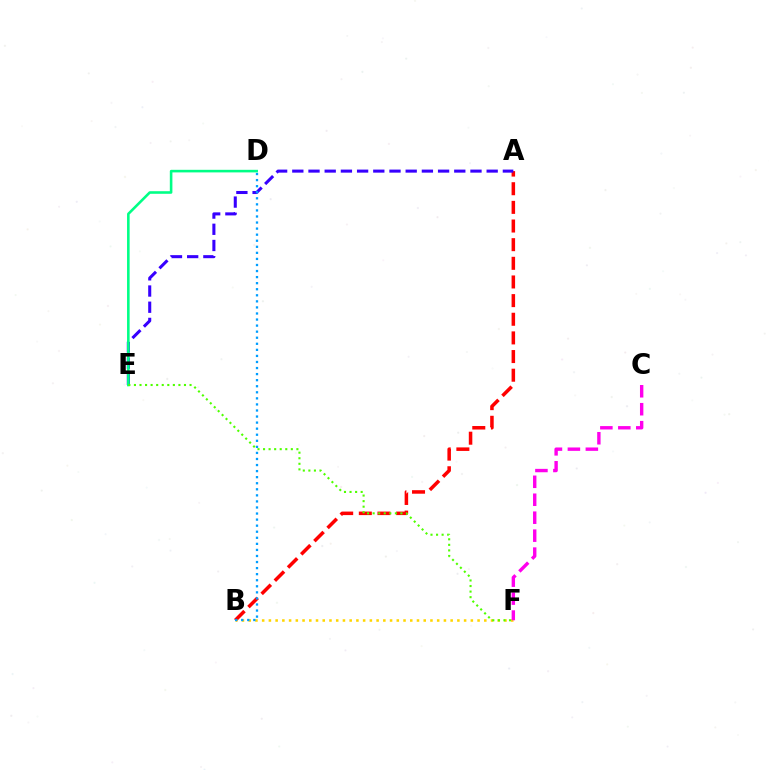{('A', 'B'): [{'color': '#ff0000', 'line_style': 'dashed', 'thickness': 2.53}], ('B', 'F'): [{'color': '#ffd500', 'line_style': 'dotted', 'thickness': 1.83}], ('A', 'E'): [{'color': '#3700ff', 'line_style': 'dashed', 'thickness': 2.2}], ('B', 'D'): [{'color': '#009eff', 'line_style': 'dotted', 'thickness': 1.65}], ('D', 'E'): [{'color': '#00ff86', 'line_style': 'solid', 'thickness': 1.86}], ('C', 'F'): [{'color': '#ff00ed', 'line_style': 'dashed', 'thickness': 2.44}], ('E', 'F'): [{'color': '#4fff00', 'line_style': 'dotted', 'thickness': 1.51}]}